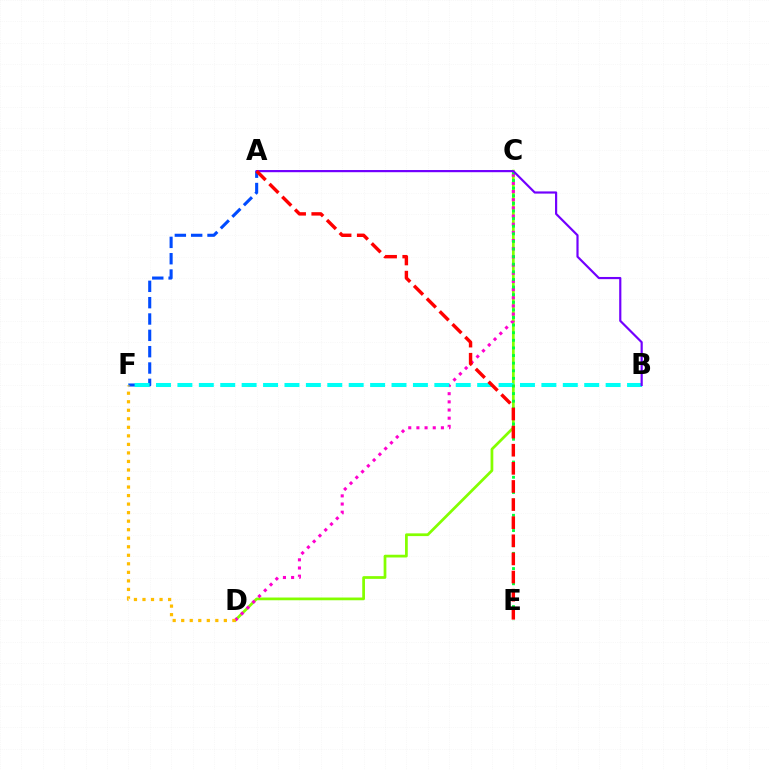{('A', 'F'): [{'color': '#004bff', 'line_style': 'dashed', 'thickness': 2.22}], ('C', 'D'): [{'color': '#84ff00', 'line_style': 'solid', 'thickness': 1.97}, {'color': '#ff00cf', 'line_style': 'dotted', 'thickness': 2.22}], ('B', 'F'): [{'color': '#00fff6', 'line_style': 'dashed', 'thickness': 2.91}], ('D', 'F'): [{'color': '#ffbd00', 'line_style': 'dotted', 'thickness': 2.32}], ('C', 'E'): [{'color': '#00ff39', 'line_style': 'dotted', 'thickness': 2.07}], ('A', 'B'): [{'color': '#7200ff', 'line_style': 'solid', 'thickness': 1.57}], ('A', 'E'): [{'color': '#ff0000', 'line_style': 'dashed', 'thickness': 2.46}]}